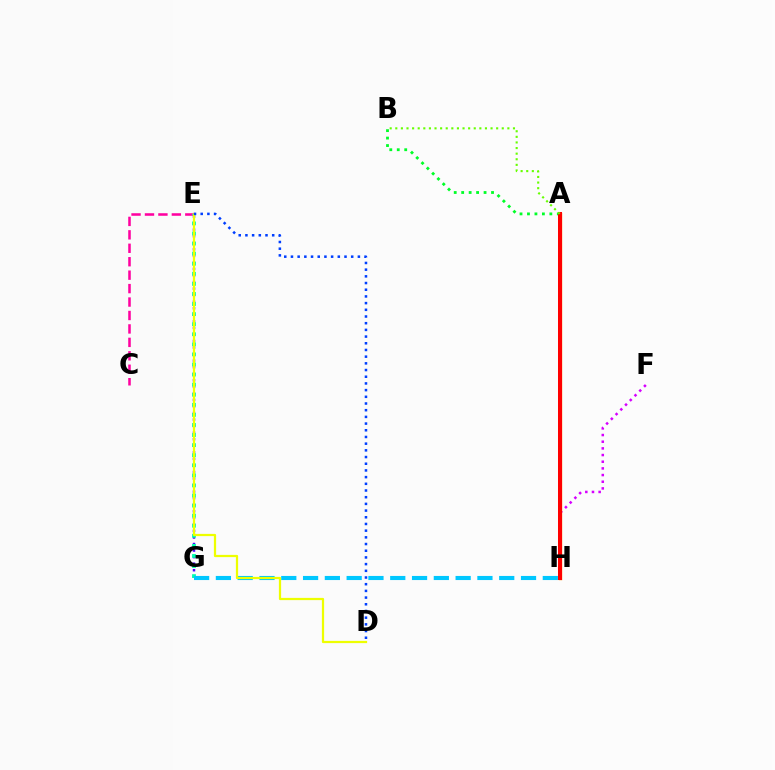{('A', 'B'): [{'color': '#00ff27', 'line_style': 'dotted', 'thickness': 2.03}, {'color': '#66ff00', 'line_style': 'dotted', 'thickness': 1.52}], ('E', 'G'): [{'color': '#4f00ff', 'line_style': 'dotted', 'thickness': 1.78}, {'color': '#00ffaf', 'line_style': 'dotted', 'thickness': 2.74}], ('F', 'H'): [{'color': '#d600ff', 'line_style': 'dotted', 'thickness': 1.81}], ('C', 'E'): [{'color': '#ff00a0', 'line_style': 'dashed', 'thickness': 1.83}], ('A', 'H'): [{'color': '#ff8800', 'line_style': 'solid', 'thickness': 2.45}, {'color': '#ff0000', 'line_style': 'solid', 'thickness': 2.89}], ('G', 'H'): [{'color': '#00c7ff', 'line_style': 'dashed', 'thickness': 2.96}], ('D', 'E'): [{'color': '#eeff00', 'line_style': 'solid', 'thickness': 1.61}, {'color': '#003fff', 'line_style': 'dotted', 'thickness': 1.82}]}